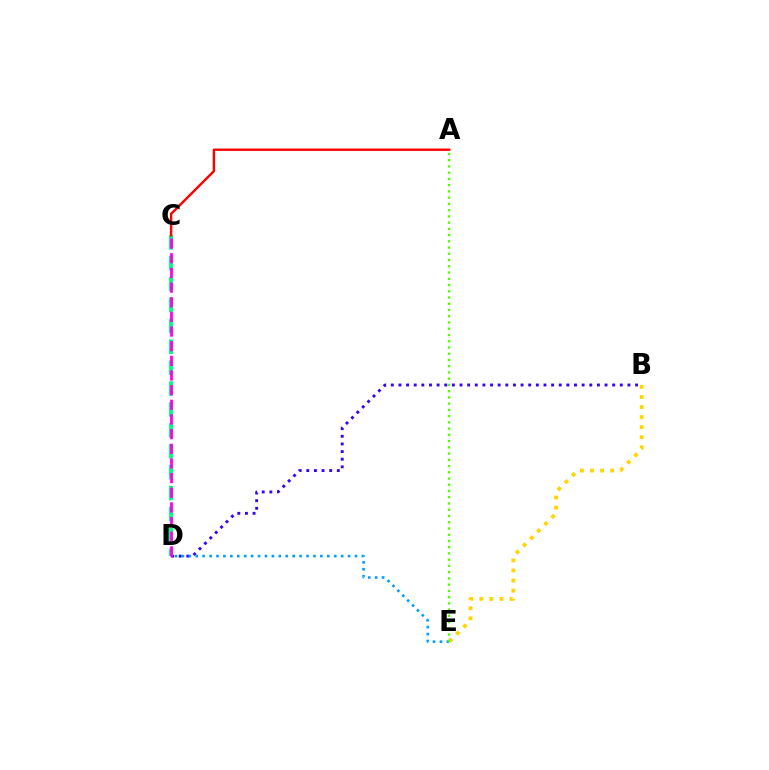{('B', 'D'): [{'color': '#3700ff', 'line_style': 'dotted', 'thickness': 2.07}], ('C', 'D'): [{'color': '#00ff86', 'line_style': 'dashed', 'thickness': 2.84}, {'color': '#ff00ed', 'line_style': 'dashed', 'thickness': 1.99}], ('D', 'E'): [{'color': '#009eff', 'line_style': 'dotted', 'thickness': 1.88}], ('B', 'E'): [{'color': '#ffd500', 'line_style': 'dotted', 'thickness': 2.74}], ('A', 'C'): [{'color': '#ff0000', 'line_style': 'solid', 'thickness': 1.73}], ('A', 'E'): [{'color': '#4fff00', 'line_style': 'dotted', 'thickness': 1.7}]}